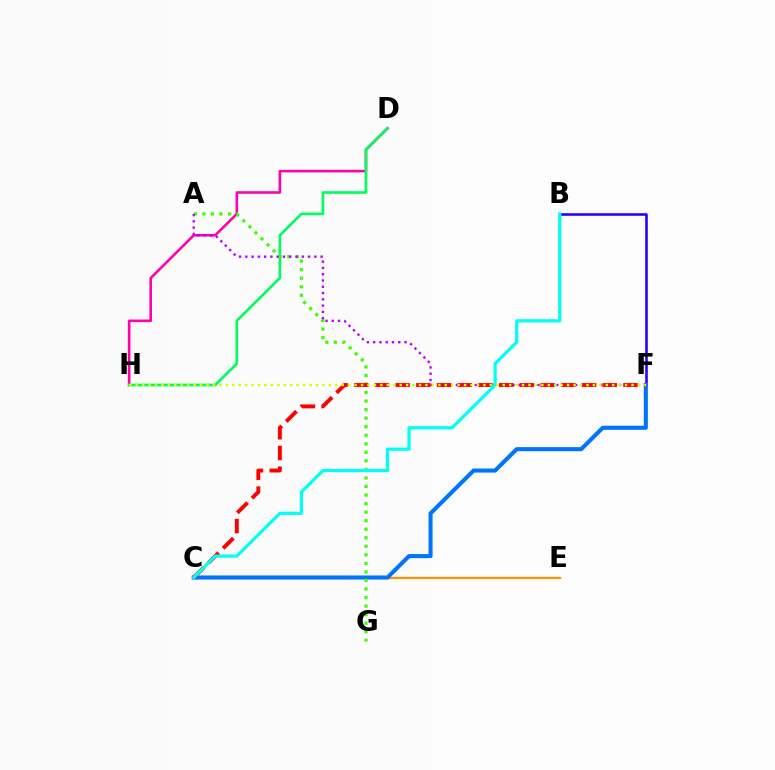{('B', 'F'): [{'color': '#2500ff', 'line_style': 'solid', 'thickness': 1.87}], ('D', 'H'): [{'color': '#ff00ac', 'line_style': 'solid', 'thickness': 1.86}, {'color': '#00ff5c', 'line_style': 'solid', 'thickness': 1.92}], ('C', 'E'): [{'color': '#ff9400', 'line_style': 'solid', 'thickness': 1.63}], ('C', 'F'): [{'color': '#0074ff', 'line_style': 'solid', 'thickness': 2.92}, {'color': '#ff0000', 'line_style': 'dashed', 'thickness': 2.81}], ('A', 'G'): [{'color': '#3dff00', 'line_style': 'dotted', 'thickness': 2.32}], ('A', 'F'): [{'color': '#b900ff', 'line_style': 'dotted', 'thickness': 1.71}], ('B', 'C'): [{'color': '#00fff6', 'line_style': 'solid', 'thickness': 2.31}], ('F', 'H'): [{'color': '#d1ff00', 'line_style': 'dotted', 'thickness': 1.75}]}